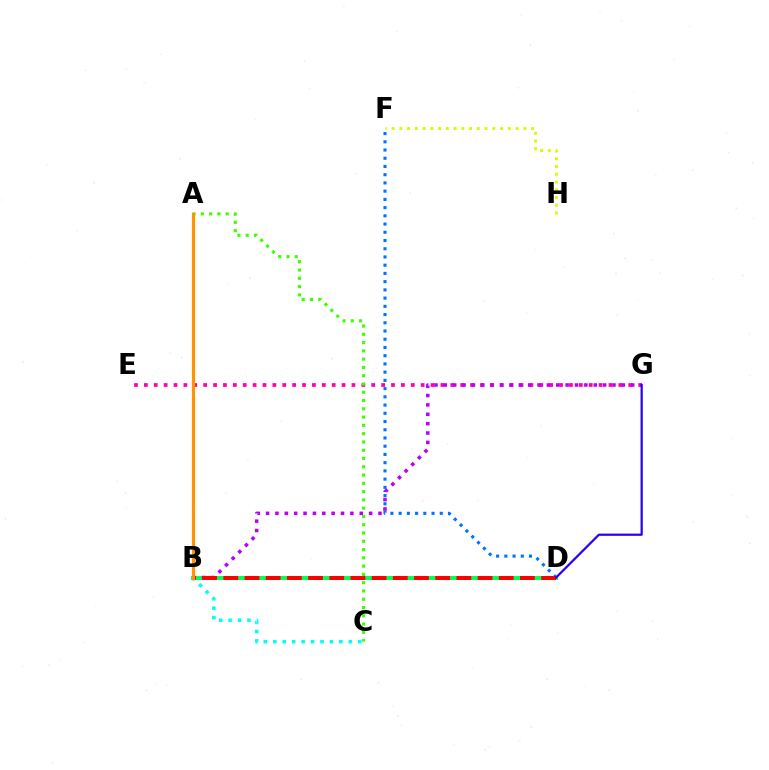{('D', 'F'): [{'color': '#0074ff', 'line_style': 'dotted', 'thickness': 2.24}], ('E', 'G'): [{'color': '#ff00ac', 'line_style': 'dotted', 'thickness': 2.69}], ('B', 'C'): [{'color': '#00fff6', 'line_style': 'dotted', 'thickness': 2.56}], ('F', 'H'): [{'color': '#d1ff00', 'line_style': 'dotted', 'thickness': 2.11}], ('B', 'D'): [{'color': '#00ff5c', 'line_style': 'solid', 'thickness': 2.85}, {'color': '#ff0000', 'line_style': 'dashed', 'thickness': 2.88}], ('A', 'C'): [{'color': '#3dff00', 'line_style': 'dotted', 'thickness': 2.25}], ('B', 'G'): [{'color': '#b900ff', 'line_style': 'dotted', 'thickness': 2.55}], ('A', 'B'): [{'color': '#ff9400', 'line_style': 'solid', 'thickness': 2.31}], ('D', 'G'): [{'color': '#2500ff', 'line_style': 'solid', 'thickness': 1.6}]}